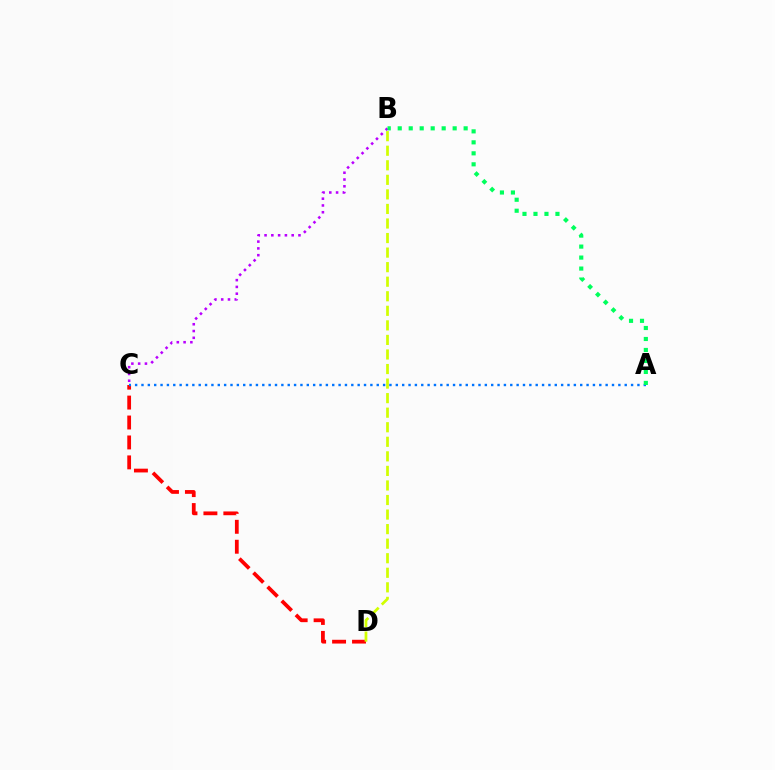{('C', 'D'): [{'color': '#ff0000', 'line_style': 'dashed', 'thickness': 2.71}], ('A', 'C'): [{'color': '#0074ff', 'line_style': 'dotted', 'thickness': 1.73}], ('B', 'C'): [{'color': '#b900ff', 'line_style': 'dotted', 'thickness': 1.84}], ('A', 'B'): [{'color': '#00ff5c', 'line_style': 'dotted', 'thickness': 2.98}], ('B', 'D'): [{'color': '#d1ff00', 'line_style': 'dashed', 'thickness': 1.98}]}